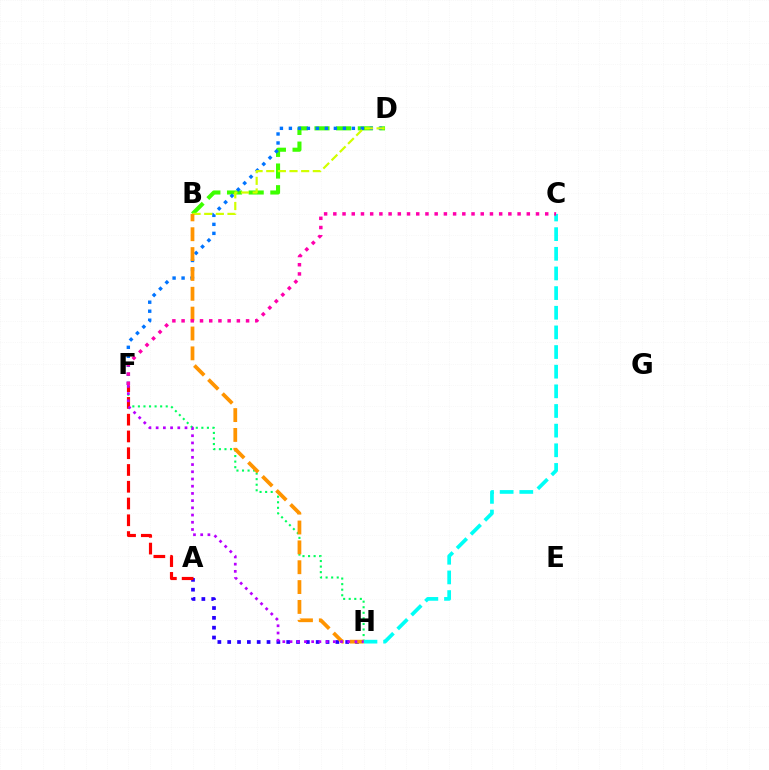{('F', 'H'): [{'color': '#00ff5c', 'line_style': 'dotted', 'thickness': 1.51}, {'color': '#b900ff', 'line_style': 'dotted', 'thickness': 1.96}], ('A', 'H'): [{'color': '#2500ff', 'line_style': 'dotted', 'thickness': 2.67}], ('B', 'D'): [{'color': '#3dff00', 'line_style': 'dashed', 'thickness': 2.94}, {'color': '#d1ff00', 'line_style': 'dashed', 'thickness': 1.58}], ('D', 'F'): [{'color': '#0074ff', 'line_style': 'dotted', 'thickness': 2.44}], ('A', 'F'): [{'color': '#ff0000', 'line_style': 'dashed', 'thickness': 2.28}], ('C', 'H'): [{'color': '#00fff6', 'line_style': 'dashed', 'thickness': 2.67}], ('B', 'H'): [{'color': '#ff9400', 'line_style': 'dashed', 'thickness': 2.7}], ('C', 'F'): [{'color': '#ff00ac', 'line_style': 'dotted', 'thickness': 2.5}]}